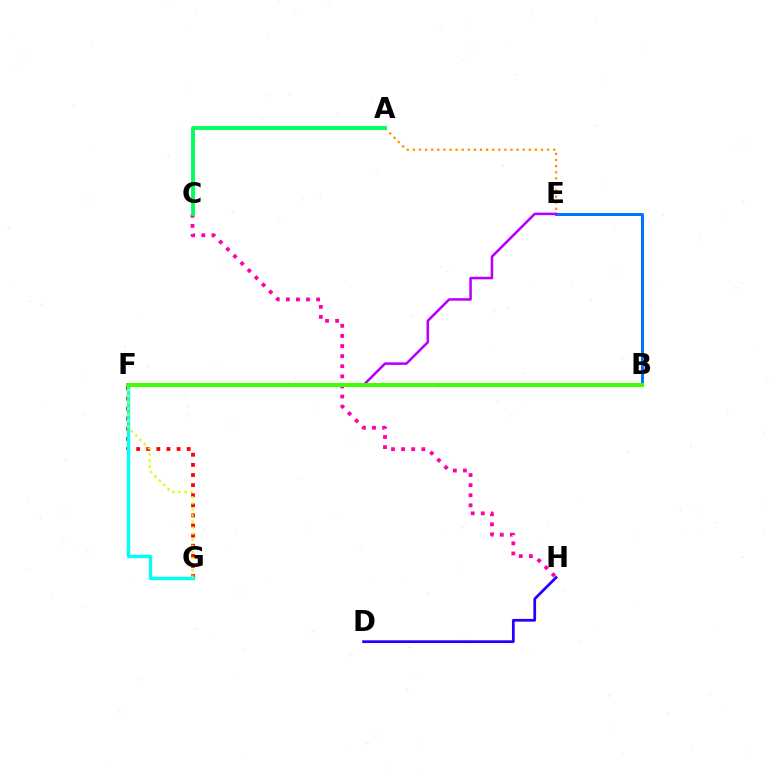{('A', 'E'): [{'color': '#ff9400', 'line_style': 'dotted', 'thickness': 1.66}], ('C', 'H'): [{'color': '#ff00ac', 'line_style': 'dotted', 'thickness': 2.74}], ('B', 'E'): [{'color': '#0074ff', 'line_style': 'solid', 'thickness': 2.14}], ('F', 'G'): [{'color': '#ff0000', 'line_style': 'dotted', 'thickness': 2.75}, {'color': '#00fff6', 'line_style': 'solid', 'thickness': 2.46}, {'color': '#d1ff00', 'line_style': 'dotted', 'thickness': 1.65}], ('E', 'F'): [{'color': '#b900ff', 'line_style': 'solid', 'thickness': 1.85}], ('A', 'C'): [{'color': '#00ff5c', 'line_style': 'solid', 'thickness': 2.78}], ('D', 'H'): [{'color': '#2500ff', 'line_style': 'solid', 'thickness': 1.98}], ('B', 'F'): [{'color': '#3dff00', 'line_style': 'solid', 'thickness': 2.87}]}